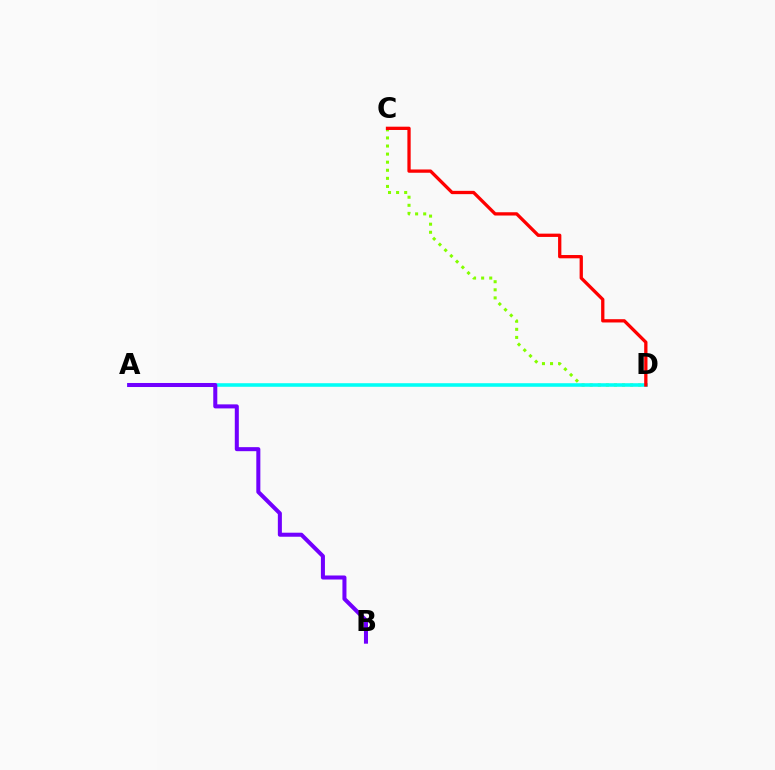{('C', 'D'): [{'color': '#84ff00', 'line_style': 'dotted', 'thickness': 2.2}, {'color': '#ff0000', 'line_style': 'solid', 'thickness': 2.37}], ('A', 'D'): [{'color': '#00fff6', 'line_style': 'solid', 'thickness': 2.57}], ('A', 'B'): [{'color': '#7200ff', 'line_style': 'solid', 'thickness': 2.9}]}